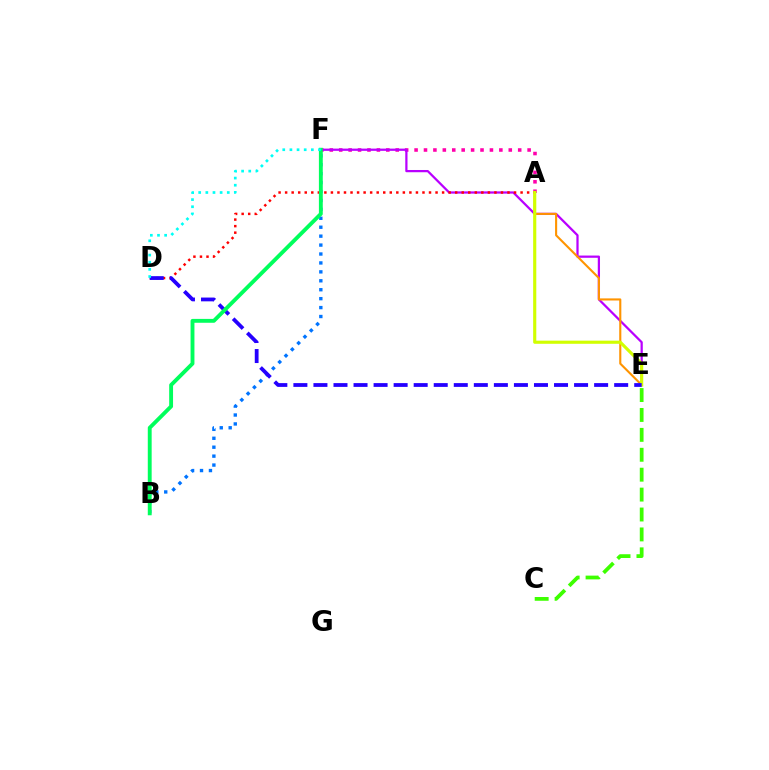{('C', 'E'): [{'color': '#3dff00', 'line_style': 'dashed', 'thickness': 2.71}], ('A', 'F'): [{'color': '#ff00ac', 'line_style': 'dotted', 'thickness': 2.56}], ('B', 'F'): [{'color': '#0074ff', 'line_style': 'dotted', 'thickness': 2.43}, {'color': '#00ff5c', 'line_style': 'solid', 'thickness': 2.79}], ('E', 'F'): [{'color': '#b900ff', 'line_style': 'solid', 'thickness': 1.61}], ('A', 'E'): [{'color': '#ff9400', 'line_style': 'solid', 'thickness': 1.52}, {'color': '#d1ff00', 'line_style': 'solid', 'thickness': 2.26}], ('A', 'D'): [{'color': '#ff0000', 'line_style': 'dotted', 'thickness': 1.78}], ('D', 'E'): [{'color': '#2500ff', 'line_style': 'dashed', 'thickness': 2.72}], ('D', 'F'): [{'color': '#00fff6', 'line_style': 'dotted', 'thickness': 1.94}]}